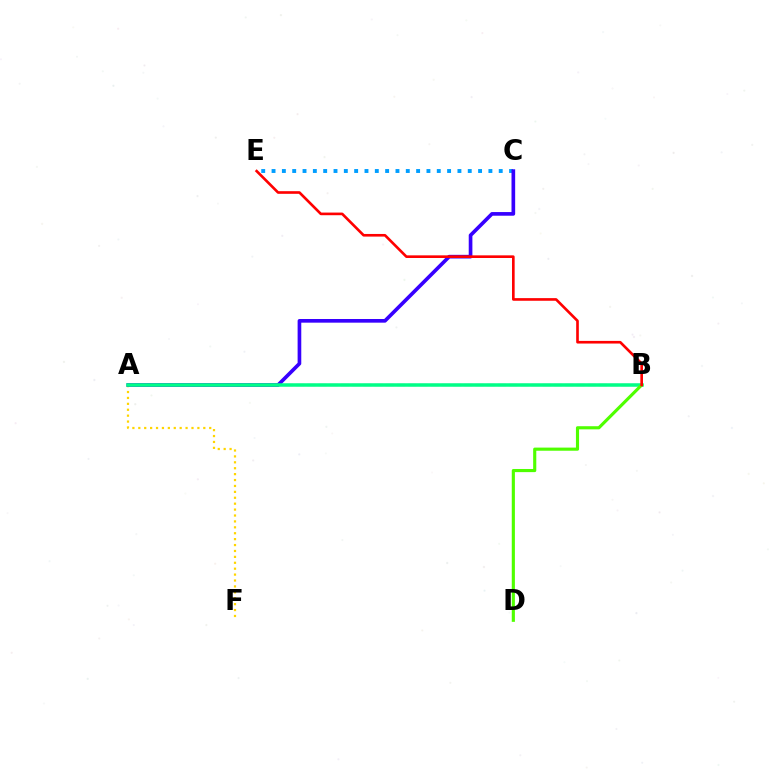{('C', 'E'): [{'color': '#009eff', 'line_style': 'dotted', 'thickness': 2.81}], ('A', 'F'): [{'color': '#ffd500', 'line_style': 'dotted', 'thickness': 1.61}], ('A', 'C'): [{'color': '#3700ff', 'line_style': 'solid', 'thickness': 2.64}], ('A', 'B'): [{'color': '#ff00ed', 'line_style': 'dashed', 'thickness': 1.52}, {'color': '#00ff86', 'line_style': 'solid', 'thickness': 2.52}], ('B', 'D'): [{'color': '#4fff00', 'line_style': 'solid', 'thickness': 2.26}], ('B', 'E'): [{'color': '#ff0000', 'line_style': 'solid', 'thickness': 1.9}]}